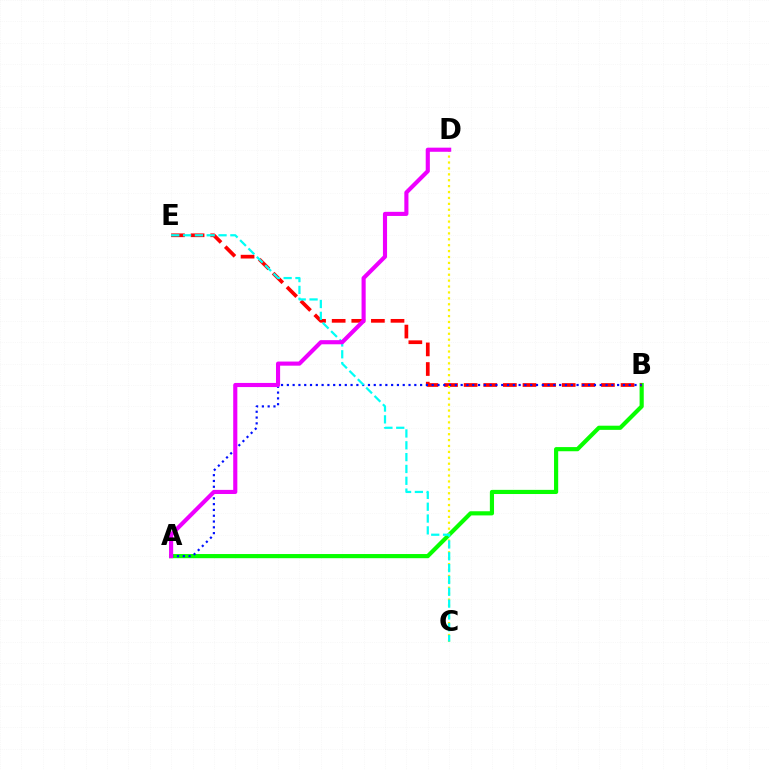{('A', 'B'): [{'color': '#08ff00', 'line_style': 'solid', 'thickness': 3.0}, {'color': '#0010ff', 'line_style': 'dotted', 'thickness': 1.57}], ('B', 'E'): [{'color': '#ff0000', 'line_style': 'dashed', 'thickness': 2.66}], ('C', 'D'): [{'color': '#fcf500', 'line_style': 'dotted', 'thickness': 1.6}], ('C', 'E'): [{'color': '#00fff6', 'line_style': 'dashed', 'thickness': 1.61}], ('A', 'D'): [{'color': '#ee00ff', 'line_style': 'solid', 'thickness': 2.97}]}